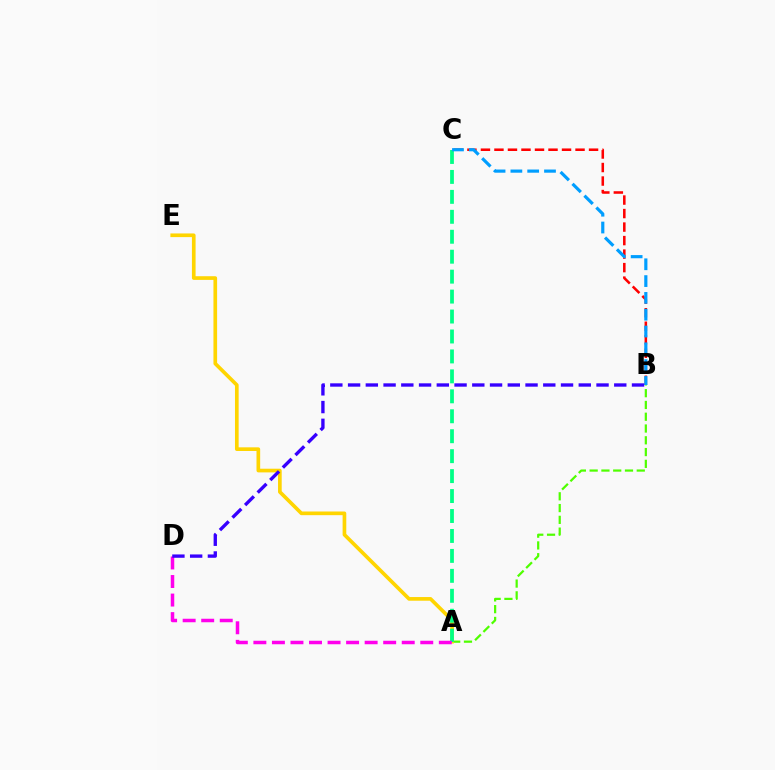{('B', 'C'): [{'color': '#ff0000', 'line_style': 'dashed', 'thickness': 1.84}, {'color': '#009eff', 'line_style': 'dashed', 'thickness': 2.28}], ('A', 'B'): [{'color': '#4fff00', 'line_style': 'dashed', 'thickness': 1.6}], ('A', 'E'): [{'color': '#ffd500', 'line_style': 'solid', 'thickness': 2.64}], ('A', 'C'): [{'color': '#00ff86', 'line_style': 'dashed', 'thickness': 2.71}], ('A', 'D'): [{'color': '#ff00ed', 'line_style': 'dashed', 'thickness': 2.52}], ('B', 'D'): [{'color': '#3700ff', 'line_style': 'dashed', 'thickness': 2.41}]}